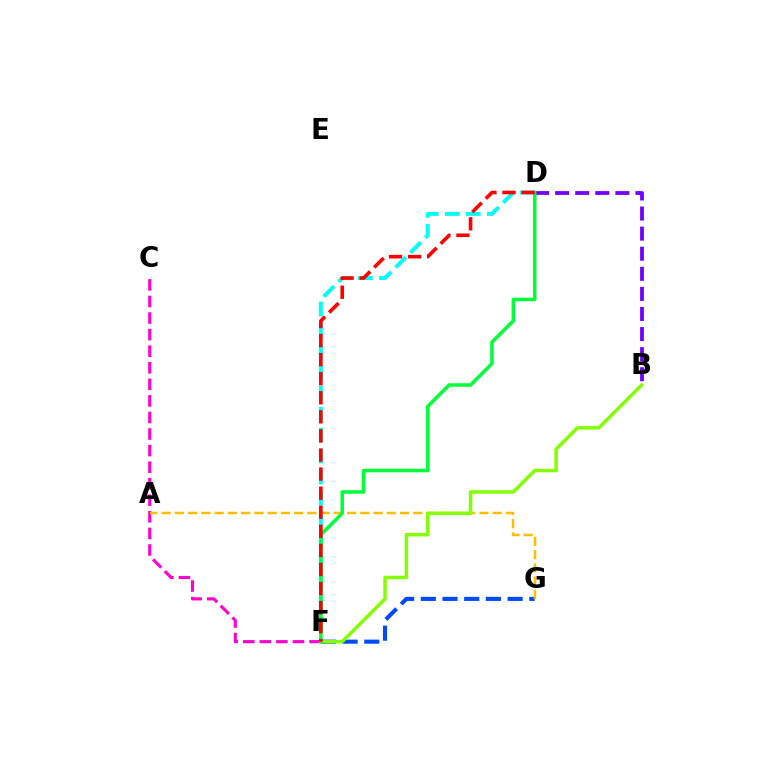{('D', 'F'): [{'color': '#00fff6', 'line_style': 'dashed', 'thickness': 2.85}, {'color': '#00ff39', 'line_style': 'solid', 'thickness': 2.53}, {'color': '#ff0000', 'line_style': 'dashed', 'thickness': 2.59}], ('F', 'G'): [{'color': '#004bff', 'line_style': 'dashed', 'thickness': 2.95}], ('C', 'F'): [{'color': '#ff00cf', 'line_style': 'dashed', 'thickness': 2.25}], ('A', 'G'): [{'color': '#ffbd00', 'line_style': 'dashed', 'thickness': 1.8}], ('B', 'D'): [{'color': '#7200ff', 'line_style': 'dashed', 'thickness': 2.73}], ('B', 'F'): [{'color': '#84ff00', 'line_style': 'solid', 'thickness': 2.5}]}